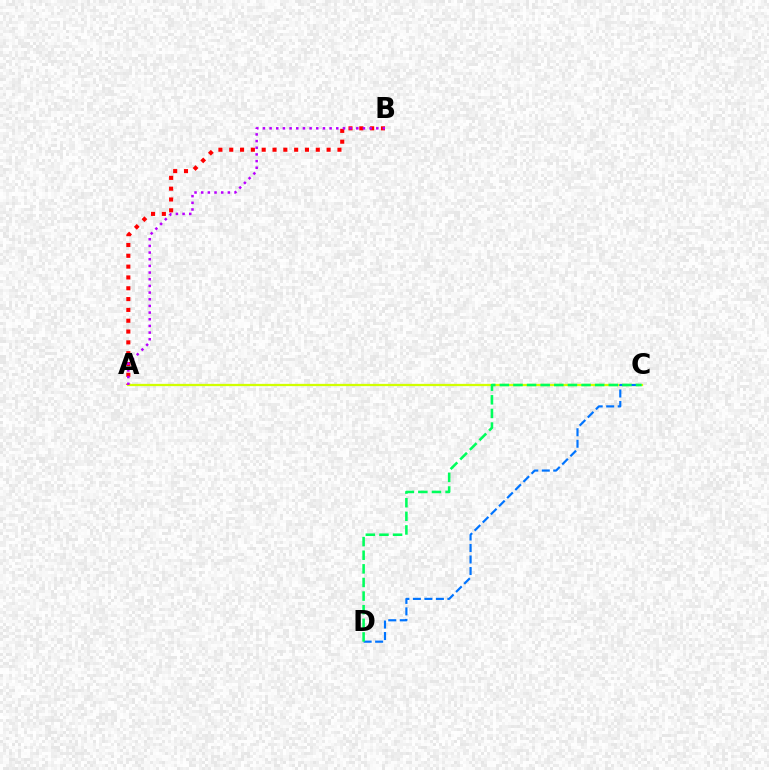{('A', 'B'): [{'color': '#ff0000', 'line_style': 'dotted', 'thickness': 2.94}, {'color': '#b900ff', 'line_style': 'dotted', 'thickness': 1.81}], ('A', 'C'): [{'color': '#d1ff00', 'line_style': 'solid', 'thickness': 1.63}], ('C', 'D'): [{'color': '#0074ff', 'line_style': 'dashed', 'thickness': 1.56}, {'color': '#00ff5c', 'line_style': 'dashed', 'thickness': 1.85}]}